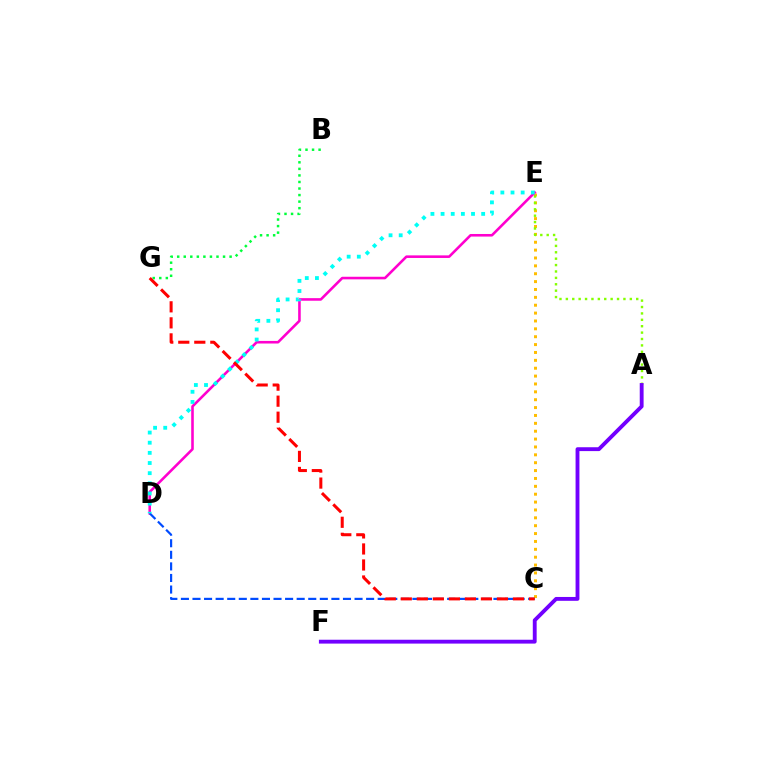{('C', 'E'): [{'color': '#ffbd00', 'line_style': 'dotted', 'thickness': 2.14}], ('A', 'E'): [{'color': '#84ff00', 'line_style': 'dotted', 'thickness': 1.74}], ('D', 'E'): [{'color': '#ff00cf', 'line_style': 'solid', 'thickness': 1.86}, {'color': '#00fff6', 'line_style': 'dotted', 'thickness': 2.76}], ('C', 'D'): [{'color': '#004bff', 'line_style': 'dashed', 'thickness': 1.57}], ('A', 'F'): [{'color': '#7200ff', 'line_style': 'solid', 'thickness': 2.78}], ('B', 'G'): [{'color': '#00ff39', 'line_style': 'dotted', 'thickness': 1.78}], ('C', 'G'): [{'color': '#ff0000', 'line_style': 'dashed', 'thickness': 2.18}]}